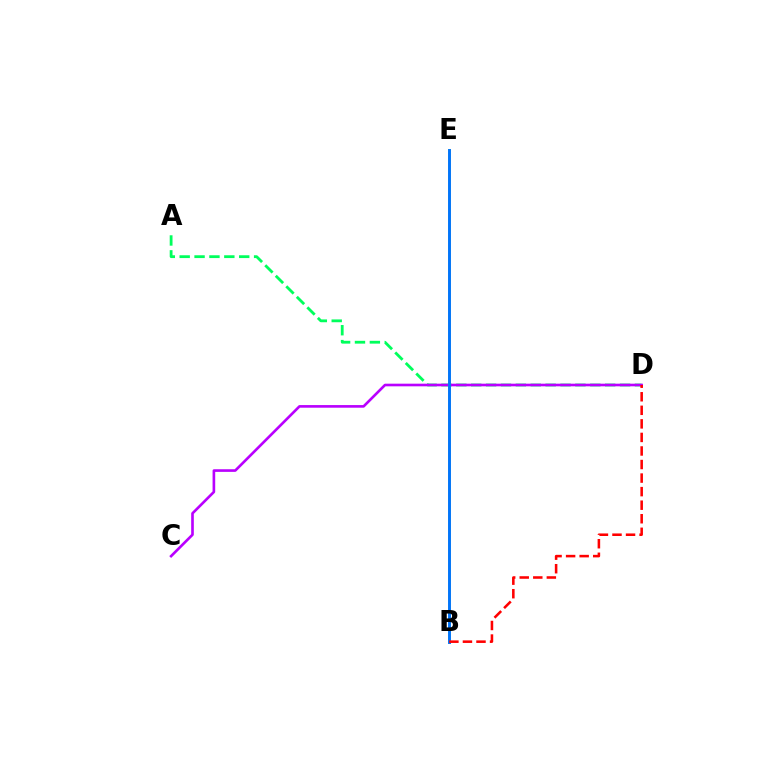{('A', 'D'): [{'color': '#00ff5c', 'line_style': 'dashed', 'thickness': 2.02}], ('C', 'D'): [{'color': '#b900ff', 'line_style': 'solid', 'thickness': 1.9}], ('B', 'E'): [{'color': '#d1ff00', 'line_style': 'solid', 'thickness': 2.0}, {'color': '#0074ff', 'line_style': 'solid', 'thickness': 2.1}], ('B', 'D'): [{'color': '#ff0000', 'line_style': 'dashed', 'thickness': 1.84}]}